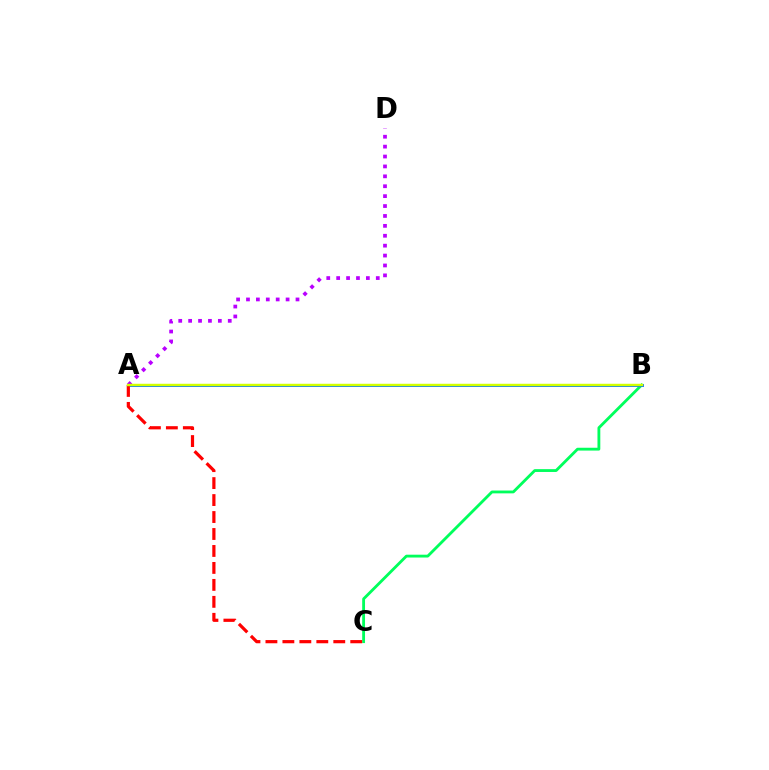{('B', 'C'): [{'color': '#00ff5c', 'line_style': 'solid', 'thickness': 2.04}], ('A', 'B'): [{'color': '#0074ff', 'line_style': 'solid', 'thickness': 2.08}, {'color': '#d1ff00', 'line_style': 'solid', 'thickness': 1.76}], ('A', 'C'): [{'color': '#ff0000', 'line_style': 'dashed', 'thickness': 2.3}], ('A', 'D'): [{'color': '#b900ff', 'line_style': 'dotted', 'thickness': 2.69}]}